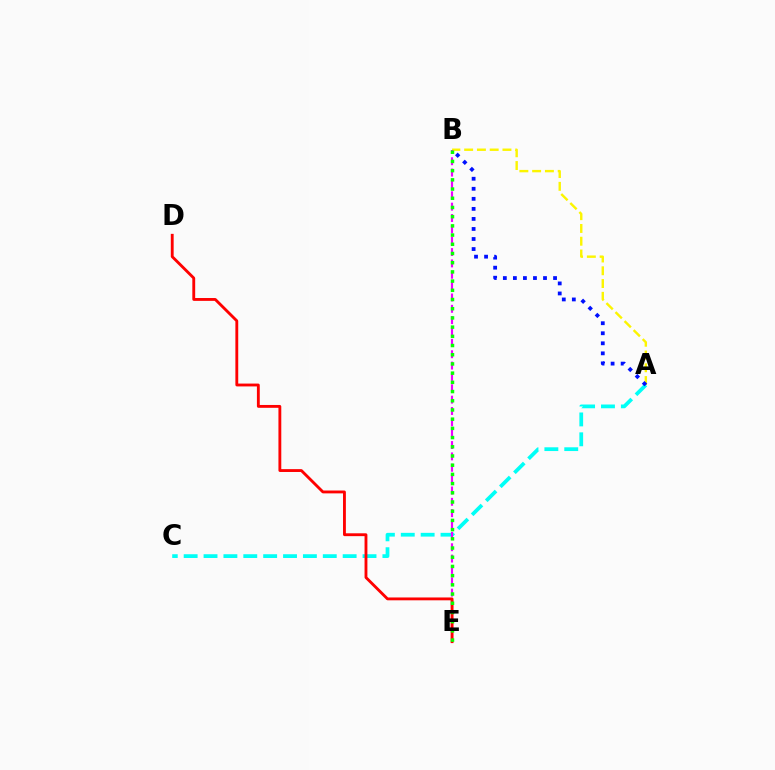{('A', 'B'): [{'color': '#fcf500', 'line_style': 'dashed', 'thickness': 1.73}, {'color': '#0010ff', 'line_style': 'dotted', 'thickness': 2.73}], ('A', 'C'): [{'color': '#00fff6', 'line_style': 'dashed', 'thickness': 2.7}], ('B', 'E'): [{'color': '#ee00ff', 'line_style': 'dashed', 'thickness': 1.54}, {'color': '#08ff00', 'line_style': 'dotted', 'thickness': 2.5}], ('D', 'E'): [{'color': '#ff0000', 'line_style': 'solid', 'thickness': 2.05}]}